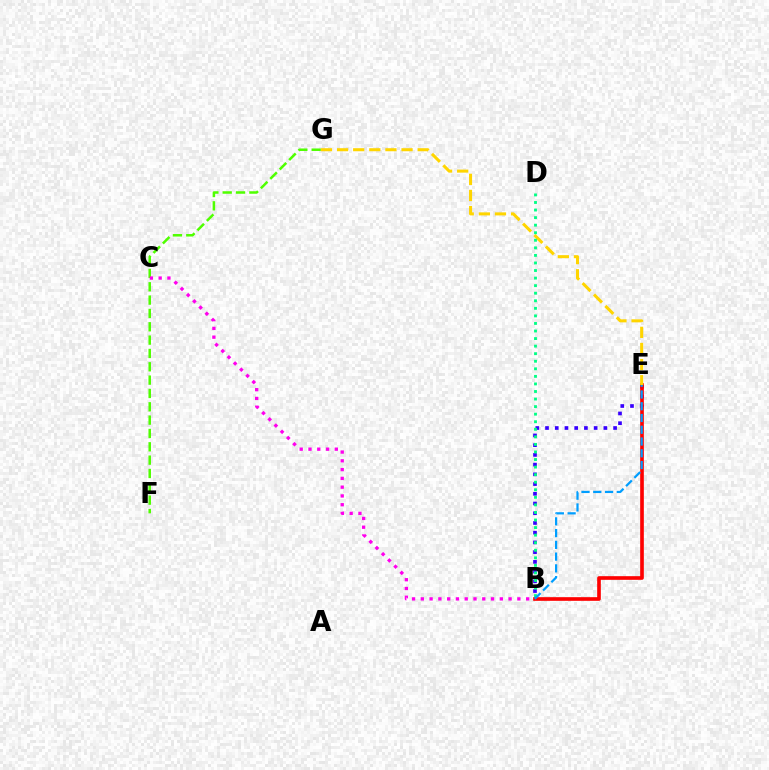{('F', 'G'): [{'color': '#4fff00', 'line_style': 'dashed', 'thickness': 1.81}], ('B', 'E'): [{'color': '#3700ff', 'line_style': 'dotted', 'thickness': 2.64}, {'color': '#ff0000', 'line_style': 'solid', 'thickness': 2.63}, {'color': '#009eff', 'line_style': 'dashed', 'thickness': 1.6}], ('E', 'G'): [{'color': '#ffd500', 'line_style': 'dashed', 'thickness': 2.19}], ('B', 'D'): [{'color': '#00ff86', 'line_style': 'dotted', 'thickness': 2.05}], ('B', 'C'): [{'color': '#ff00ed', 'line_style': 'dotted', 'thickness': 2.38}]}